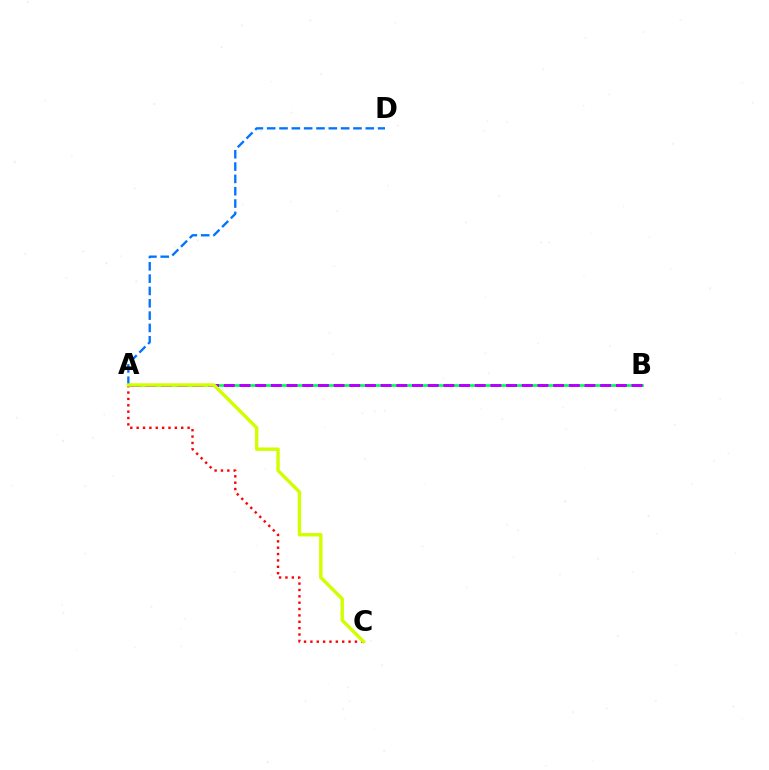{('A', 'B'): [{'color': '#00ff5c', 'line_style': 'solid', 'thickness': 1.93}, {'color': '#b900ff', 'line_style': 'dashed', 'thickness': 2.13}], ('A', 'D'): [{'color': '#0074ff', 'line_style': 'dashed', 'thickness': 1.67}], ('A', 'C'): [{'color': '#ff0000', 'line_style': 'dotted', 'thickness': 1.73}, {'color': '#d1ff00', 'line_style': 'solid', 'thickness': 2.46}]}